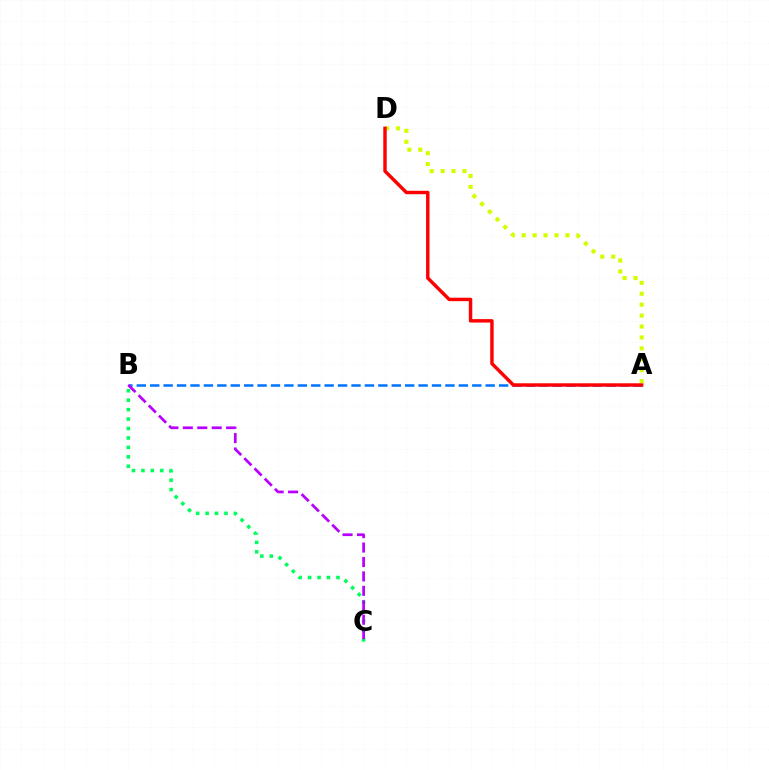{('A', 'B'): [{'color': '#0074ff', 'line_style': 'dashed', 'thickness': 1.82}], ('A', 'D'): [{'color': '#d1ff00', 'line_style': 'dotted', 'thickness': 2.97}, {'color': '#ff0000', 'line_style': 'solid', 'thickness': 2.47}], ('B', 'C'): [{'color': '#00ff5c', 'line_style': 'dotted', 'thickness': 2.57}, {'color': '#b900ff', 'line_style': 'dashed', 'thickness': 1.96}]}